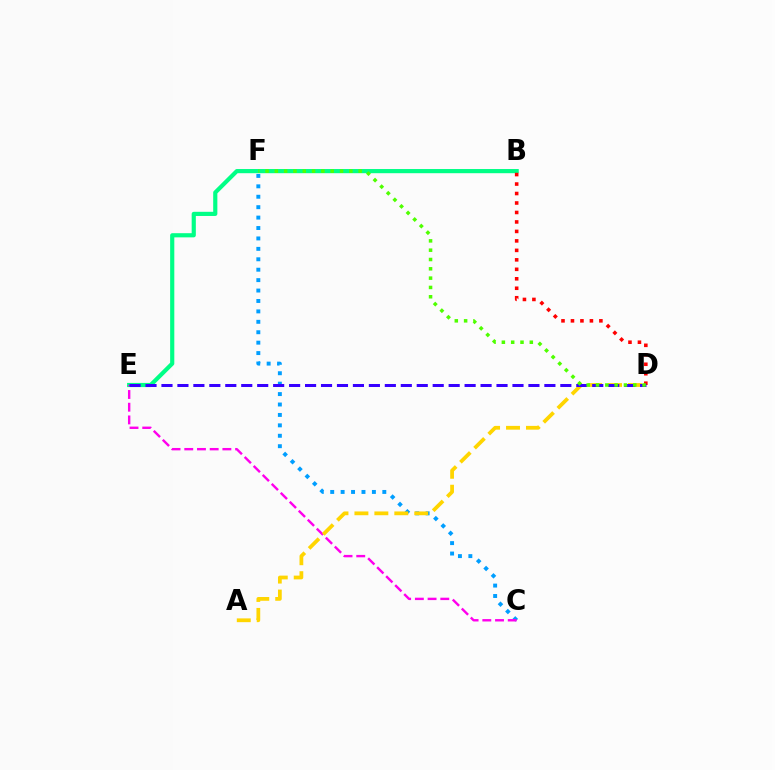{('C', 'F'): [{'color': '#009eff', 'line_style': 'dotted', 'thickness': 2.83}], ('B', 'E'): [{'color': '#00ff86', 'line_style': 'solid', 'thickness': 3.0}], ('C', 'E'): [{'color': '#ff00ed', 'line_style': 'dashed', 'thickness': 1.73}], ('B', 'D'): [{'color': '#ff0000', 'line_style': 'dotted', 'thickness': 2.57}], ('A', 'D'): [{'color': '#ffd500', 'line_style': 'dashed', 'thickness': 2.71}], ('D', 'E'): [{'color': '#3700ff', 'line_style': 'dashed', 'thickness': 2.17}], ('D', 'F'): [{'color': '#4fff00', 'line_style': 'dotted', 'thickness': 2.53}]}